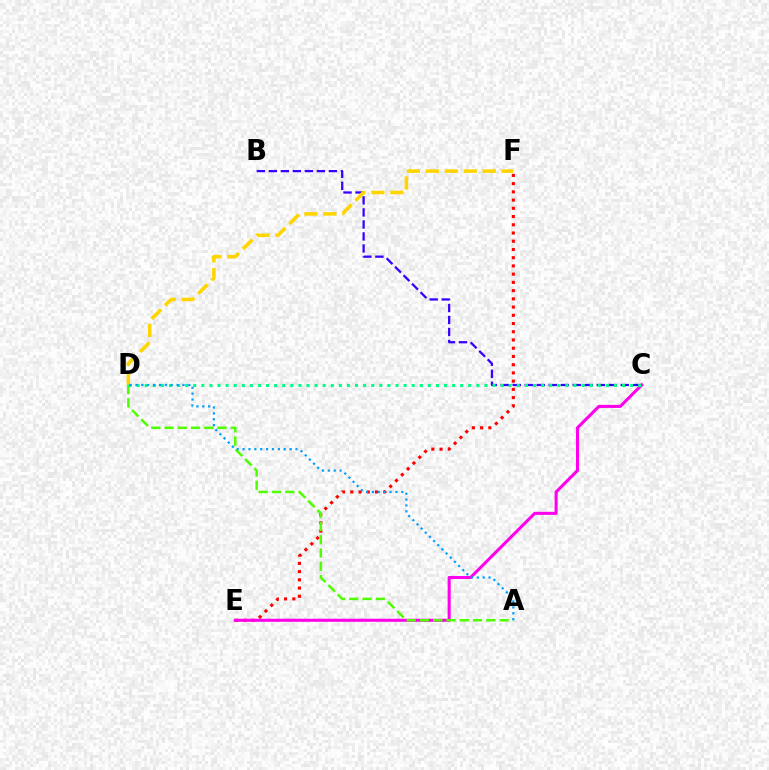{('B', 'C'): [{'color': '#3700ff', 'line_style': 'dashed', 'thickness': 1.63}], ('E', 'F'): [{'color': '#ff0000', 'line_style': 'dotted', 'thickness': 2.24}], ('C', 'E'): [{'color': '#ff00ed', 'line_style': 'solid', 'thickness': 2.2}], ('D', 'F'): [{'color': '#ffd500', 'line_style': 'dashed', 'thickness': 2.58}], ('A', 'D'): [{'color': '#4fff00', 'line_style': 'dashed', 'thickness': 1.8}, {'color': '#009eff', 'line_style': 'dotted', 'thickness': 1.6}], ('C', 'D'): [{'color': '#00ff86', 'line_style': 'dotted', 'thickness': 2.2}]}